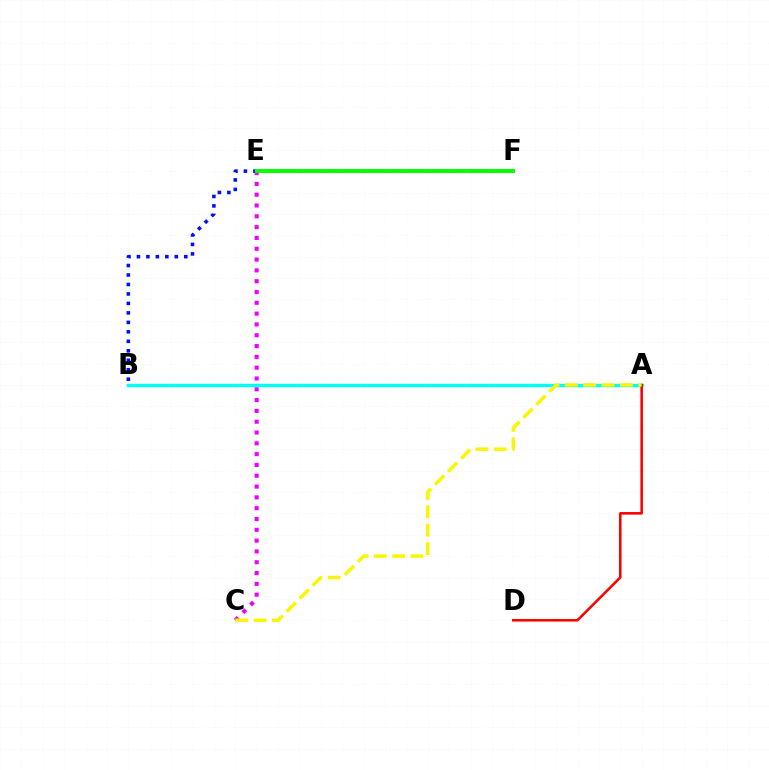{('C', 'E'): [{'color': '#ee00ff', 'line_style': 'dotted', 'thickness': 2.94}], ('B', 'E'): [{'color': '#0010ff', 'line_style': 'dotted', 'thickness': 2.57}], ('A', 'B'): [{'color': '#00fff6', 'line_style': 'solid', 'thickness': 2.44}], ('A', 'D'): [{'color': '#ff0000', 'line_style': 'solid', 'thickness': 1.85}], ('E', 'F'): [{'color': '#08ff00', 'line_style': 'solid', 'thickness': 2.87}], ('A', 'C'): [{'color': '#fcf500', 'line_style': 'dashed', 'thickness': 2.49}]}